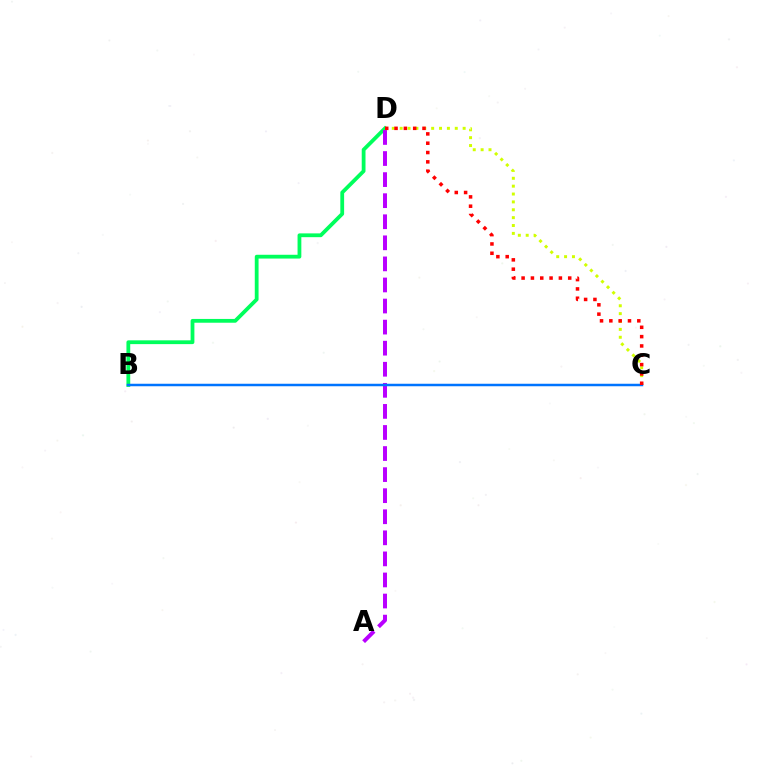{('B', 'D'): [{'color': '#00ff5c', 'line_style': 'solid', 'thickness': 2.73}], ('C', 'D'): [{'color': '#d1ff00', 'line_style': 'dotted', 'thickness': 2.14}, {'color': '#ff0000', 'line_style': 'dotted', 'thickness': 2.53}], ('A', 'D'): [{'color': '#b900ff', 'line_style': 'dashed', 'thickness': 2.86}], ('B', 'C'): [{'color': '#0074ff', 'line_style': 'solid', 'thickness': 1.79}]}